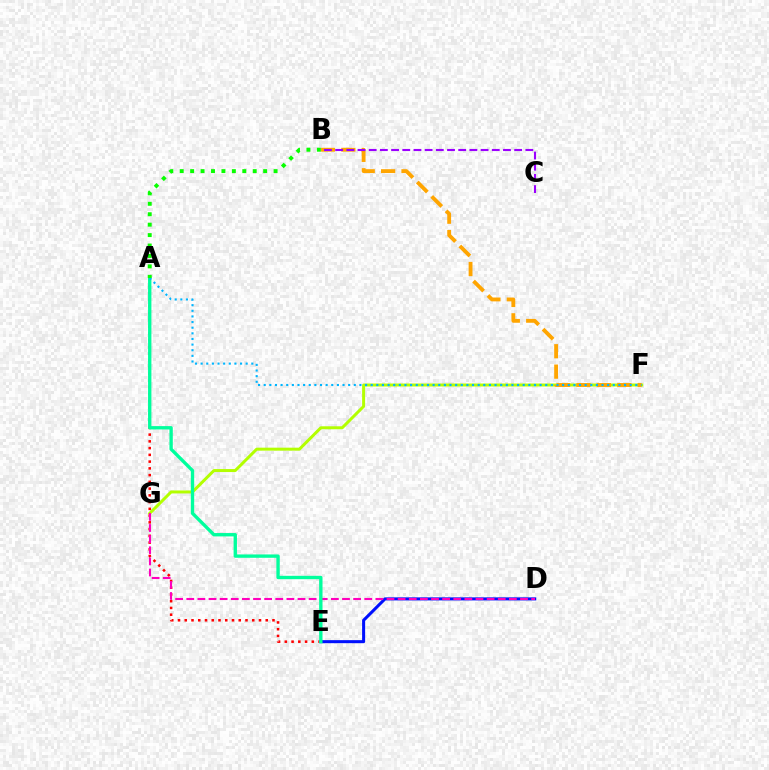{('A', 'E'): [{'color': '#ff0000', 'line_style': 'dotted', 'thickness': 1.83}, {'color': '#00ff9d', 'line_style': 'solid', 'thickness': 2.41}], ('F', 'G'): [{'color': '#b3ff00', 'line_style': 'solid', 'thickness': 2.15}], ('D', 'E'): [{'color': '#0010ff', 'line_style': 'solid', 'thickness': 2.18}], ('B', 'F'): [{'color': '#ffa500', 'line_style': 'dashed', 'thickness': 2.77}], ('D', 'G'): [{'color': '#ff00bd', 'line_style': 'dashed', 'thickness': 1.51}], ('A', 'F'): [{'color': '#00b5ff', 'line_style': 'dotted', 'thickness': 1.53}], ('B', 'C'): [{'color': '#9b00ff', 'line_style': 'dashed', 'thickness': 1.52}], ('A', 'B'): [{'color': '#08ff00', 'line_style': 'dotted', 'thickness': 2.83}]}